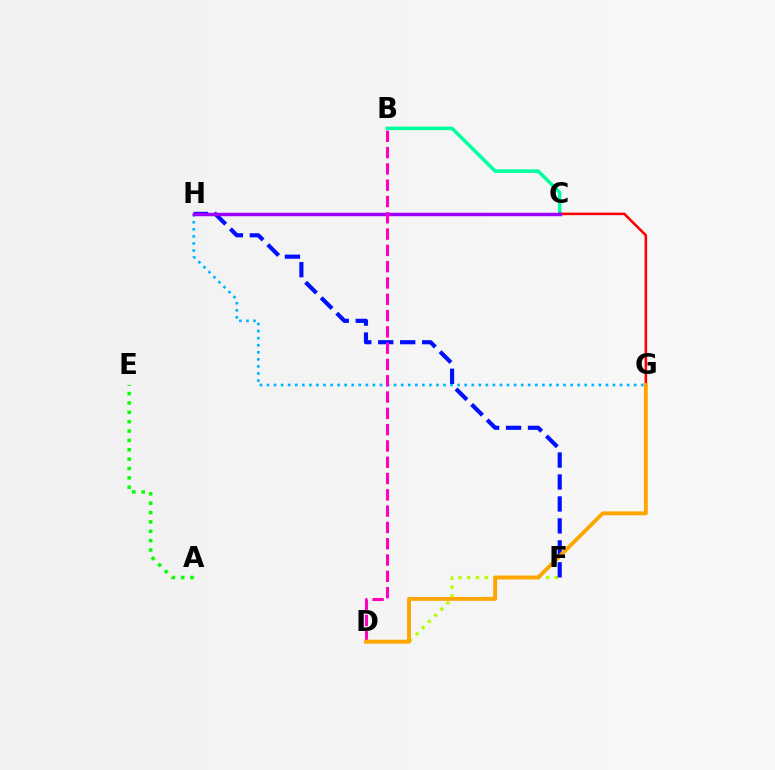{('B', 'C'): [{'color': '#00ff9d', 'line_style': 'solid', 'thickness': 2.53}], ('C', 'G'): [{'color': '#ff0000', 'line_style': 'solid', 'thickness': 1.84}], ('G', 'H'): [{'color': '#00b5ff', 'line_style': 'dotted', 'thickness': 1.92}], ('D', 'F'): [{'color': '#b3ff00', 'line_style': 'dotted', 'thickness': 2.38}], ('F', 'H'): [{'color': '#0010ff', 'line_style': 'dashed', 'thickness': 2.98}], ('C', 'H'): [{'color': '#9b00ff', 'line_style': 'solid', 'thickness': 2.48}], ('A', 'E'): [{'color': '#08ff00', 'line_style': 'dotted', 'thickness': 2.55}], ('B', 'D'): [{'color': '#ff00bd', 'line_style': 'dashed', 'thickness': 2.21}], ('D', 'G'): [{'color': '#ffa500', 'line_style': 'solid', 'thickness': 2.8}]}